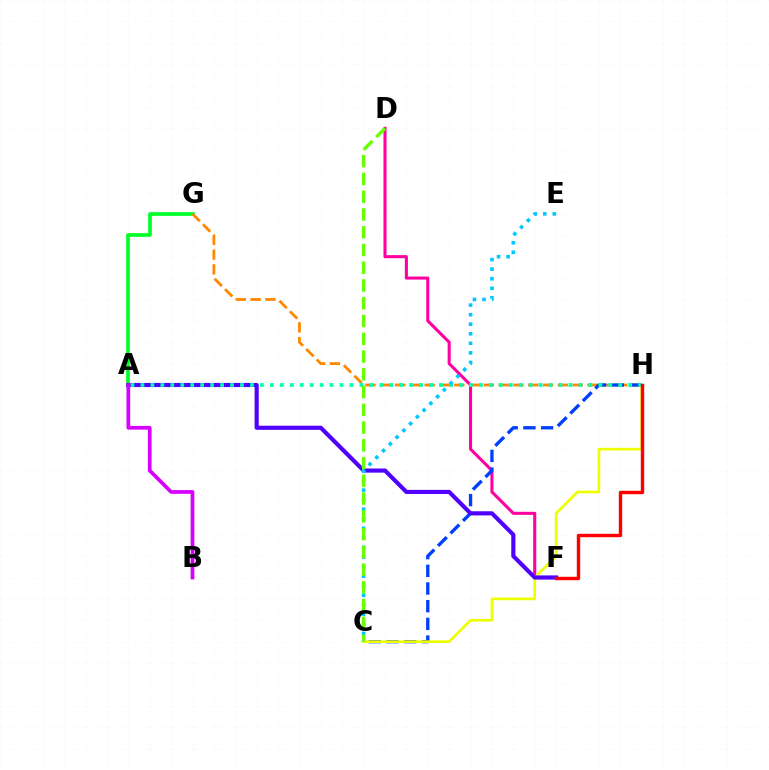{('A', 'G'): [{'color': '#00ff27', 'line_style': 'solid', 'thickness': 2.66}], ('D', 'F'): [{'color': '#ff00a0', 'line_style': 'solid', 'thickness': 2.21}], ('G', 'H'): [{'color': '#ff8800', 'line_style': 'dashed', 'thickness': 2.01}], ('C', 'H'): [{'color': '#003fff', 'line_style': 'dashed', 'thickness': 2.4}, {'color': '#eeff00', 'line_style': 'solid', 'thickness': 1.92}], ('A', 'F'): [{'color': '#4f00ff', 'line_style': 'solid', 'thickness': 2.98}], ('A', 'H'): [{'color': '#00ffaf', 'line_style': 'dotted', 'thickness': 2.7}], ('C', 'E'): [{'color': '#00c7ff', 'line_style': 'dotted', 'thickness': 2.6}], ('A', 'B'): [{'color': '#d600ff', 'line_style': 'solid', 'thickness': 2.68}], ('F', 'H'): [{'color': '#ff0000', 'line_style': 'solid', 'thickness': 2.45}], ('C', 'D'): [{'color': '#66ff00', 'line_style': 'dashed', 'thickness': 2.41}]}